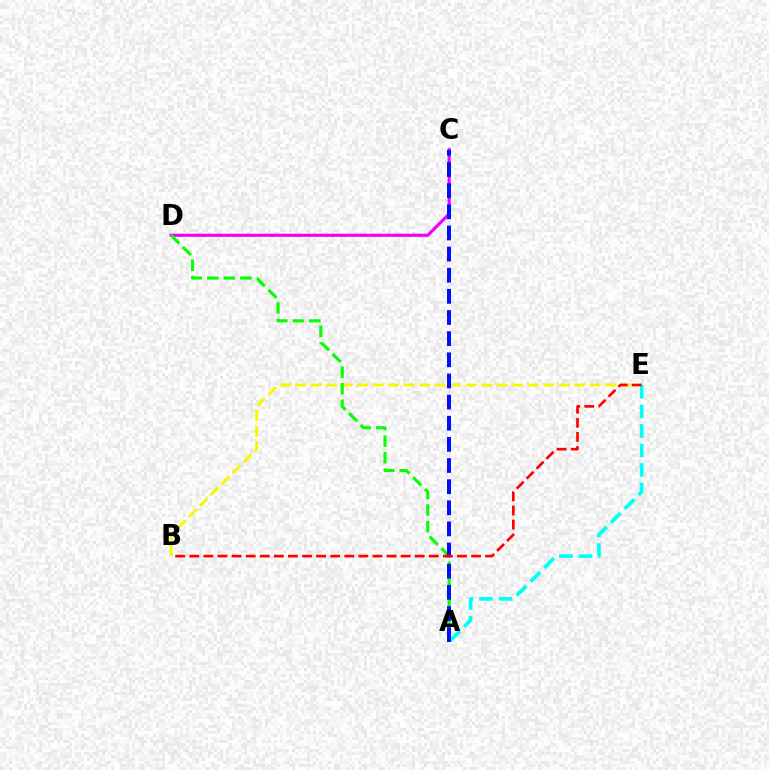{('C', 'D'): [{'color': '#ee00ff', 'line_style': 'solid', 'thickness': 2.25}], ('B', 'E'): [{'color': '#fcf500', 'line_style': 'dashed', 'thickness': 2.11}, {'color': '#ff0000', 'line_style': 'dashed', 'thickness': 1.91}], ('A', 'E'): [{'color': '#00fff6', 'line_style': 'dashed', 'thickness': 2.65}], ('A', 'D'): [{'color': '#08ff00', 'line_style': 'dashed', 'thickness': 2.25}], ('A', 'C'): [{'color': '#0010ff', 'line_style': 'dashed', 'thickness': 2.87}]}